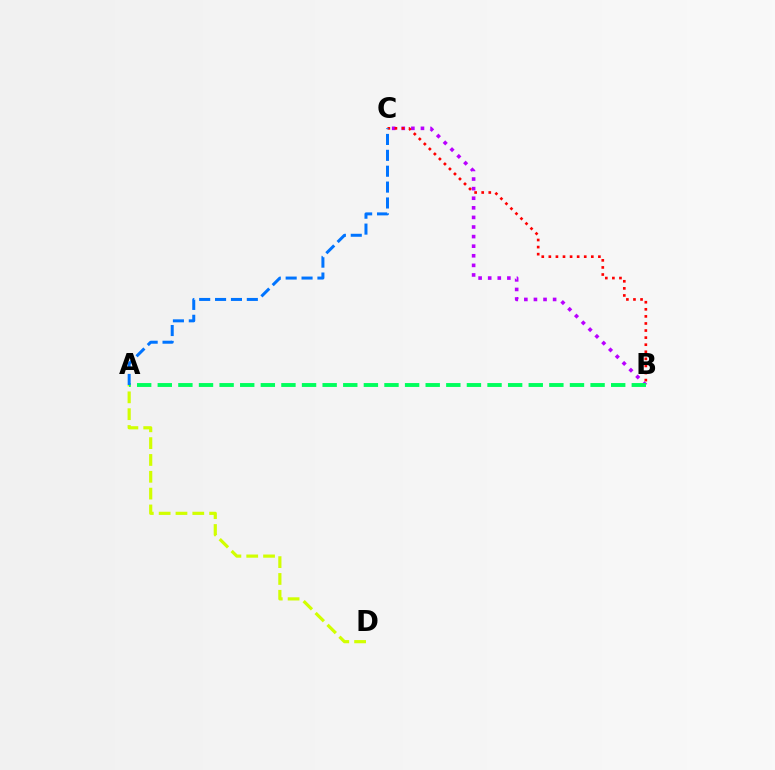{('B', 'C'): [{'color': '#b900ff', 'line_style': 'dotted', 'thickness': 2.61}, {'color': '#ff0000', 'line_style': 'dotted', 'thickness': 1.92}], ('A', 'D'): [{'color': '#d1ff00', 'line_style': 'dashed', 'thickness': 2.29}], ('A', 'B'): [{'color': '#00ff5c', 'line_style': 'dashed', 'thickness': 2.8}], ('A', 'C'): [{'color': '#0074ff', 'line_style': 'dashed', 'thickness': 2.16}]}